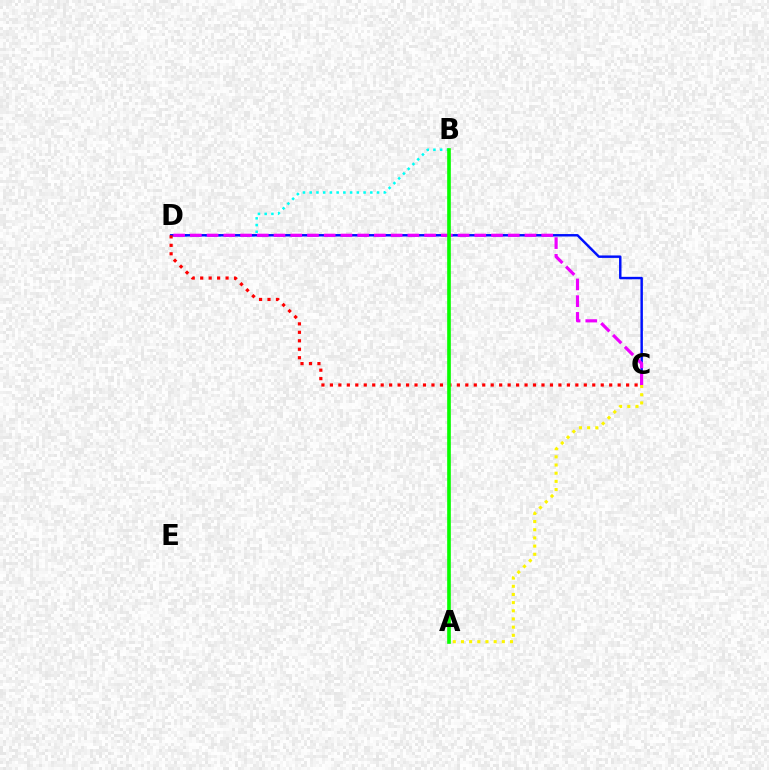{('B', 'D'): [{'color': '#00fff6', 'line_style': 'dotted', 'thickness': 1.83}], ('C', 'D'): [{'color': '#0010ff', 'line_style': 'solid', 'thickness': 1.76}, {'color': '#ee00ff', 'line_style': 'dashed', 'thickness': 2.27}, {'color': '#ff0000', 'line_style': 'dotted', 'thickness': 2.3}], ('A', 'C'): [{'color': '#fcf500', 'line_style': 'dotted', 'thickness': 2.22}], ('A', 'B'): [{'color': '#08ff00', 'line_style': 'solid', 'thickness': 2.63}]}